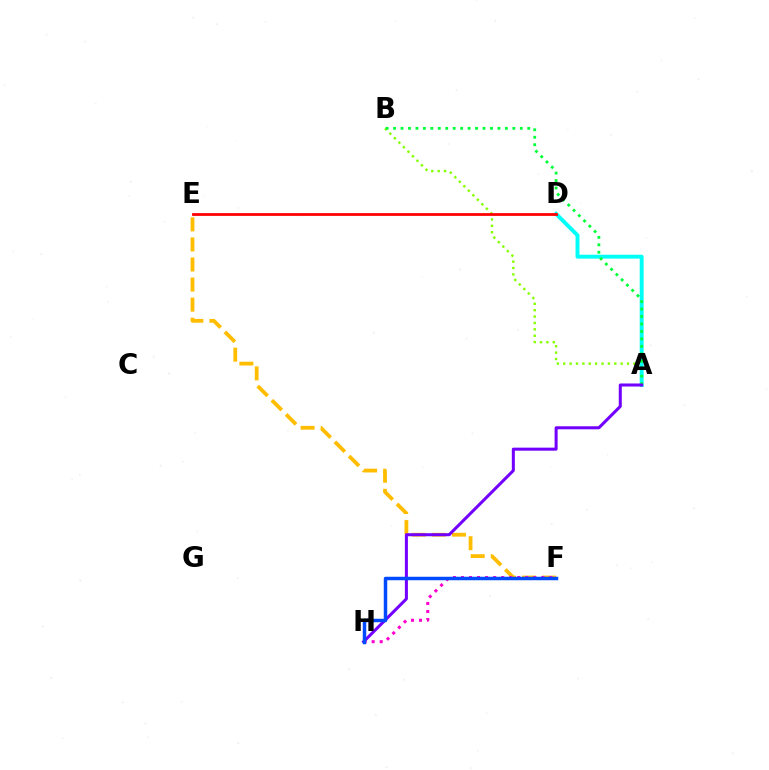{('A', 'B'): [{'color': '#84ff00', 'line_style': 'dotted', 'thickness': 1.73}, {'color': '#00ff39', 'line_style': 'dotted', 'thickness': 2.02}], ('E', 'F'): [{'color': '#ffbd00', 'line_style': 'dashed', 'thickness': 2.73}], ('A', 'D'): [{'color': '#00fff6', 'line_style': 'solid', 'thickness': 2.82}], ('F', 'H'): [{'color': '#ff00cf', 'line_style': 'dotted', 'thickness': 2.18}, {'color': '#004bff', 'line_style': 'solid', 'thickness': 2.5}], ('A', 'H'): [{'color': '#7200ff', 'line_style': 'solid', 'thickness': 2.18}], ('D', 'E'): [{'color': '#ff0000', 'line_style': 'solid', 'thickness': 1.99}]}